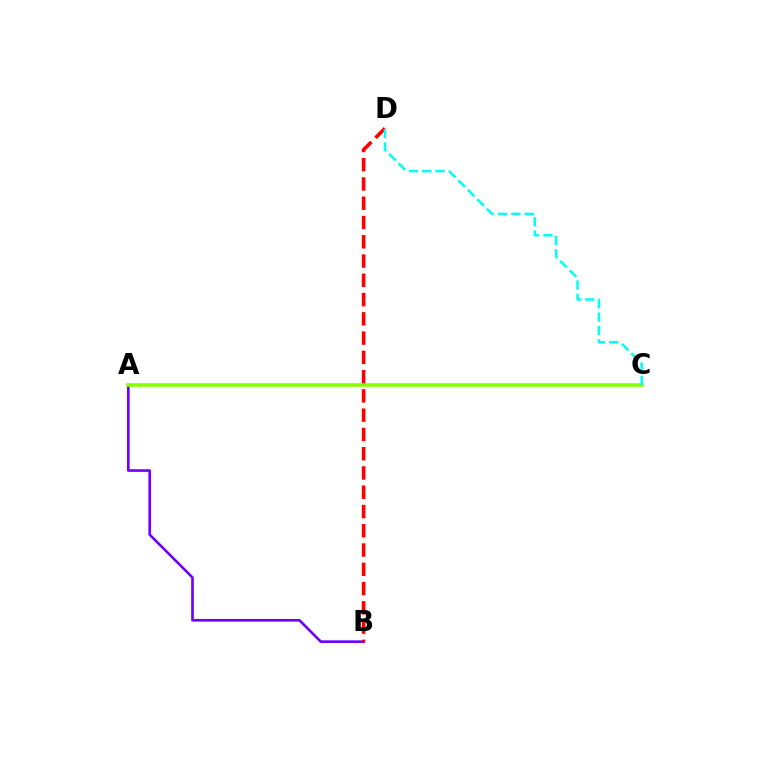{('A', 'B'): [{'color': '#7200ff', 'line_style': 'solid', 'thickness': 1.91}], ('A', 'C'): [{'color': '#84ff00', 'line_style': 'solid', 'thickness': 2.54}], ('B', 'D'): [{'color': '#ff0000', 'line_style': 'dashed', 'thickness': 2.62}], ('C', 'D'): [{'color': '#00fff6', 'line_style': 'dashed', 'thickness': 1.81}]}